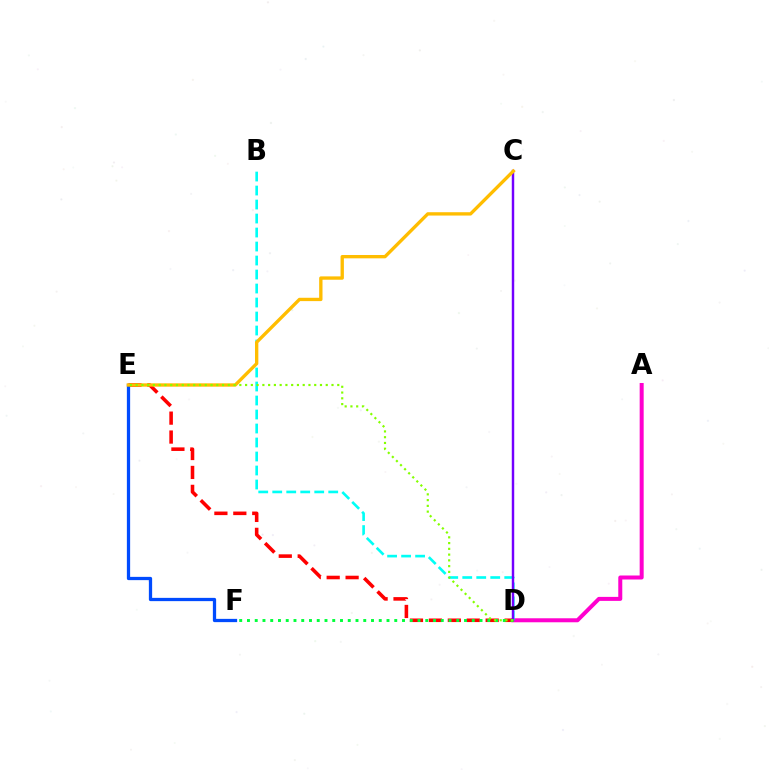{('A', 'D'): [{'color': '#ff00cf', 'line_style': 'solid', 'thickness': 2.88}], ('D', 'E'): [{'color': '#ff0000', 'line_style': 'dashed', 'thickness': 2.57}, {'color': '#84ff00', 'line_style': 'dotted', 'thickness': 1.57}], ('B', 'D'): [{'color': '#00fff6', 'line_style': 'dashed', 'thickness': 1.9}], ('C', 'D'): [{'color': '#7200ff', 'line_style': 'solid', 'thickness': 1.76}], ('E', 'F'): [{'color': '#004bff', 'line_style': 'solid', 'thickness': 2.35}], ('C', 'E'): [{'color': '#ffbd00', 'line_style': 'solid', 'thickness': 2.4}], ('D', 'F'): [{'color': '#00ff39', 'line_style': 'dotted', 'thickness': 2.11}]}